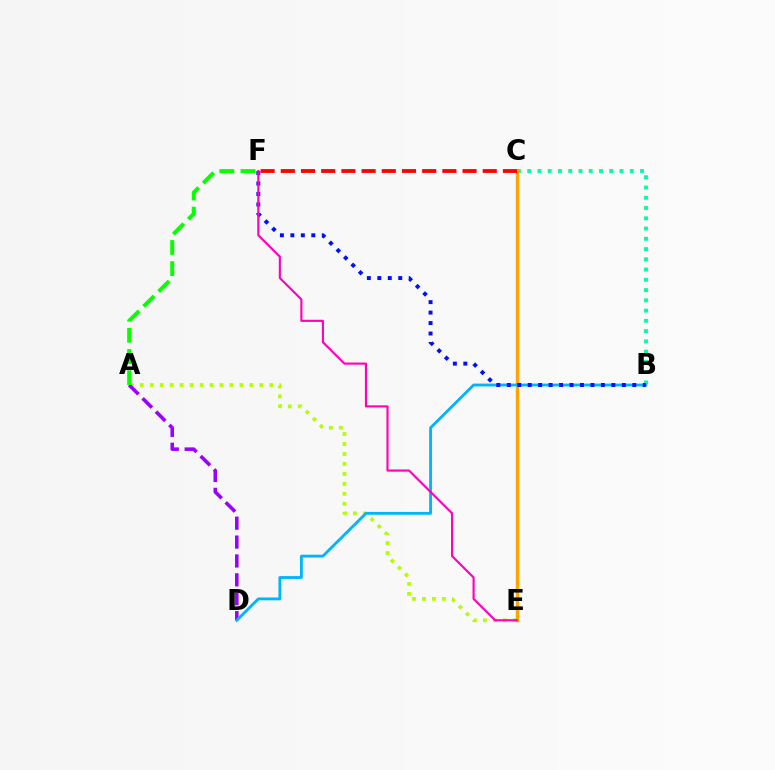{('A', 'E'): [{'color': '#b3ff00', 'line_style': 'dotted', 'thickness': 2.71}], ('B', 'C'): [{'color': '#00ff9d', 'line_style': 'dotted', 'thickness': 2.79}], ('C', 'E'): [{'color': '#ffa500', 'line_style': 'solid', 'thickness': 2.46}], ('A', 'D'): [{'color': '#9b00ff', 'line_style': 'dashed', 'thickness': 2.57}], ('B', 'D'): [{'color': '#00b5ff', 'line_style': 'solid', 'thickness': 2.04}], ('A', 'F'): [{'color': '#08ff00', 'line_style': 'dashed', 'thickness': 2.87}], ('B', 'F'): [{'color': '#0010ff', 'line_style': 'dotted', 'thickness': 2.84}], ('C', 'F'): [{'color': '#ff0000', 'line_style': 'dashed', 'thickness': 2.74}], ('E', 'F'): [{'color': '#ff00bd', 'line_style': 'solid', 'thickness': 1.53}]}